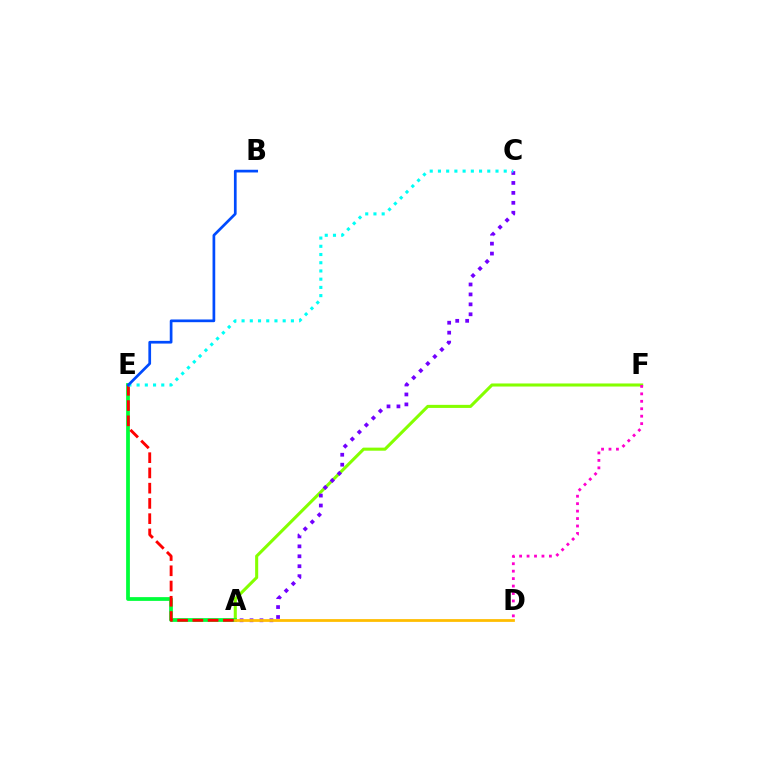{('A', 'F'): [{'color': '#84ff00', 'line_style': 'solid', 'thickness': 2.21}], ('A', 'E'): [{'color': '#00ff39', 'line_style': 'solid', 'thickness': 2.71}, {'color': '#ff0000', 'line_style': 'dashed', 'thickness': 2.07}], ('A', 'C'): [{'color': '#7200ff', 'line_style': 'dotted', 'thickness': 2.7}], ('A', 'D'): [{'color': '#ffbd00', 'line_style': 'solid', 'thickness': 1.99}], ('D', 'F'): [{'color': '#ff00cf', 'line_style': 'dotted', 'thickness': 2.02}], ('C', 'E'): [{'color': '#00fff6', 'line_style': 'dotted', 'thickness': 2.23}], ('B', 'E'): [{'color': '#004bff', 'line_style': 'solid', 'thickness': 1.95}]}